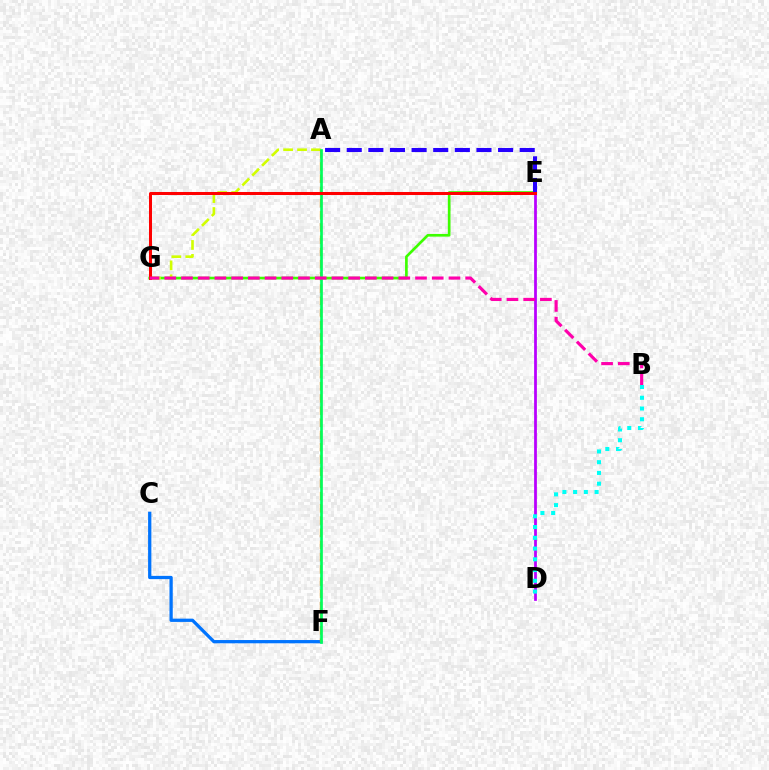{('E', 'G'): [{'color': '#3dff00', 'line_style': 'solid', 'thickness': 1.93}, {'color': '#ff0000', 'line_style': 'solid', 'thickness': 2.18}], ('A', 'G'): [{'color': '#d1ff00', 'line_style': 'dashed', 'thickness': 1.89}], ('D', 'E'): [{'color': '#b900ff', 'line_style': 'solid', 'thickness': 1.99}], ('C', 'F'): [{'color': '#0074ff', 'line_style': 'solid', 'thickness': 2.35}], ('A', 'F'): [{'color': '#ff9400', 'line_style': 'dashed', 'thickness': 1.66}, {'color': '#00ff5c', 'line_style': 'solid', 'thickness': 1.93}], ('B', 'D'): [{'color': '#00fff6', 'line_style': 'dotted', 'thickness': 2.92}], ('A', 'E'): [{'color': '#2500ff', 'line_style': 'dashed', 'thickness': 2.94}], ('B', 'G'): [{'color': '#ff00ac', 'line_style': 'dashed', 'thickness': 2.27}]}